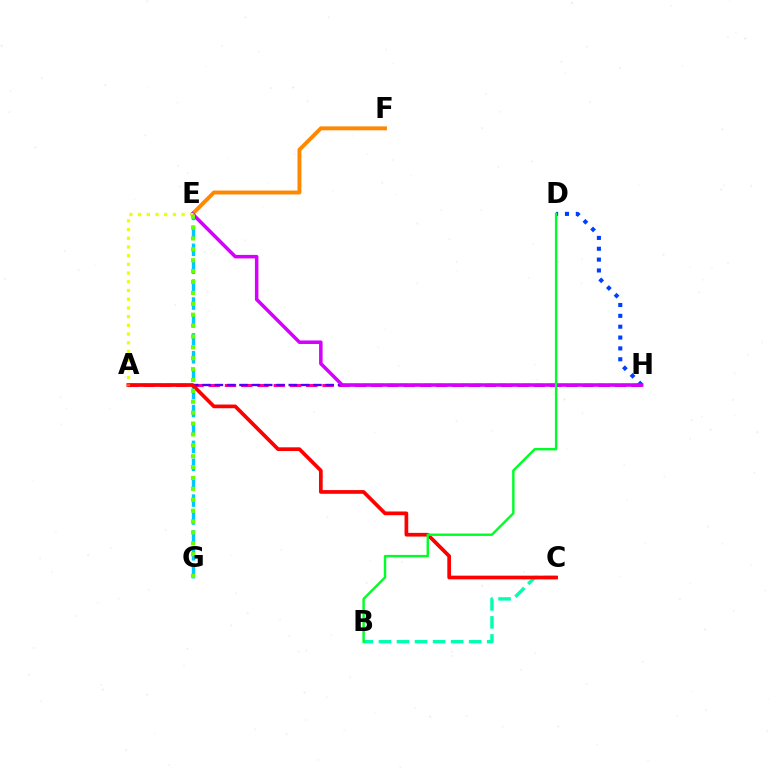{('E', 'G'): [{'color': '#00c7ff', 'line_style': 'dashed', 'thickness': 2.43}, {'color': '#66ff00', 'line_style': 'dotted', 'thickness': 2.96}], ('B', 'C'): [{'color': '#00ffaf', 'line_style': 'dashed', 'thickness': 2.45}], ('A', 'H'): [{'color': '#ff00a0', 'line_style': 'dashed', 'thickness': 2.21}, {'color': '#4f00ff', 'line_style': 'dashed', 'thickness': 1.67}], ('E', 'F'): [{'color': '#ff8800', 'line_style': 'solid', 'thickness': 2.81}], ('A', 'C'): [{'color': '#ff0000', 'line_style': 'solid', 'thickness': 2.66}], ('D', 'H'): [{'color': '#003fff', 'line_style': 'dotted', 'thickness': 2.95}], ('E', 'H'): [{'color': '#d600ff', 'line_style': 'solid', 'thickness': 2.54}], ('B', 'D'): [{'color': '#00ff27', 'line_style': 'solid', 'thickness': 1.74}], ('A', 'E'): [{'color': '#eeff00', 'line_style': 'dotted', 'thickness': 2.37}]}